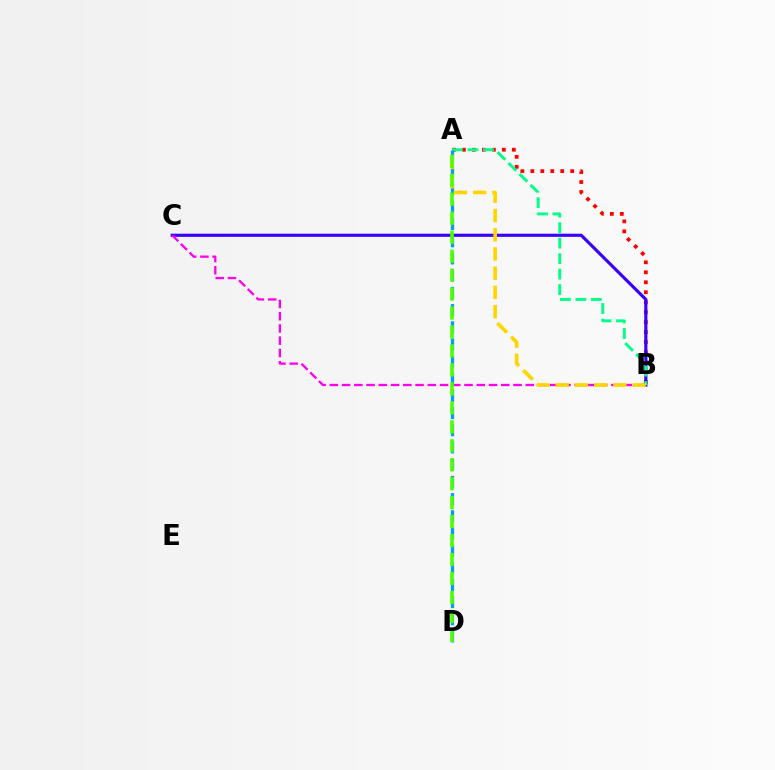{('A', 'B'): [{'color': '#ff0000', 'line_style': 'dotted', 'thickness': 2.71}, {'color': '#00ff86', 'line_style': 'dashed', 'thickness': 2.11}, {'color': '#ffd500', 'line_style': 'dashed', 'thickness': 2.61}], ('B', 'C'): [{'color': '#3700ff', 'line_style': 'solid', 'thickness': 2.26}, {'color': '#ff00ed', 'line_style': 'dashed', 'thickness': 1.66}], ('A', 'D'): [{'color': '#009eff', 'line_style': 'dashed', 'thickness': 2.33}, {'color': '#4fff00', 'line_style': 'dashed', 'thickness': 2.58}]}